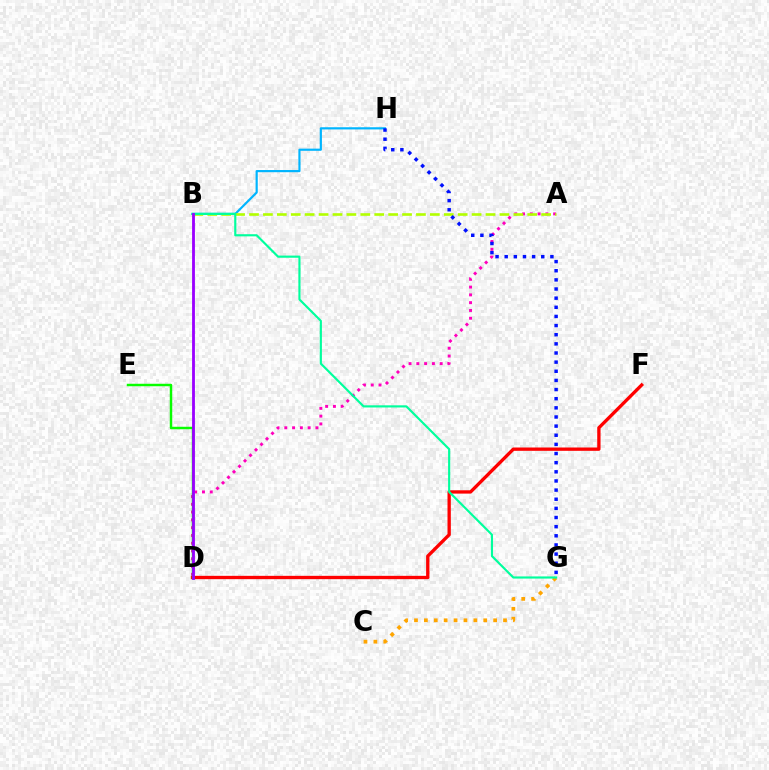{('D', 'F'): [{'color': '#ff0000', 'line_style': 'solid', 'thickness': 2.39}], ('A', 'D'): [{'color': '#ff00bd', 'line_style': 'dotted', 'thickness': 2.11}], ('B', 'H'): [{'color': '#00b5ff', 'line_style': 'solid', 'thickness': 1.57}], ('A', 'B'): [{'color': '#b3ff00', 'line_style': 'dashed', 'thickness': 1.89}], ('C', 'G'): [{'color': '#ffa500', 'line_style': 'dotted', 'thickness': 2.69}], ('B', 'G'): [{'color': '#00ff9d', 'line_style': 'solid', 'thickness': 1.55}], ('D', 'E'): [{'color': '#08ff00', 'line_style': 'solid', 'thickness': 1.77}], ('G', 'H'): [{'color': '#0010ff', 'line_style': 'dotted', 'thickness': 2.48}], ('B', 'D'): [{'color': '#9b00ff', 'line_style': 'solid', 'thickness': 2.03}]}